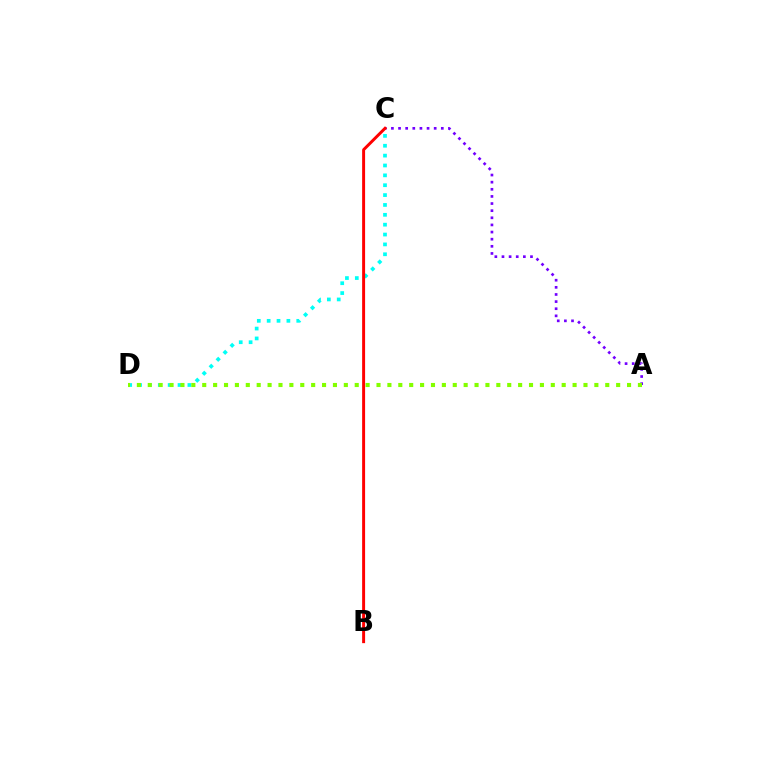{('A', 'C'): [{'color': '#7200ff', 'line_style': 'dotted', 'thickness': 1.94}], ('C', 'D'): [{'color': '#00fff6', 'line_style': 'dotted', 'thickness': 2.68}], ('A', 'D'): [{'color': '#84ff00', 'line_style': 'dotted', 'thickness': 2.96}], ('B', 'C'): [{'color': '#ff0000', 'line_style': 'solid', 'thickness': 2.13}]}